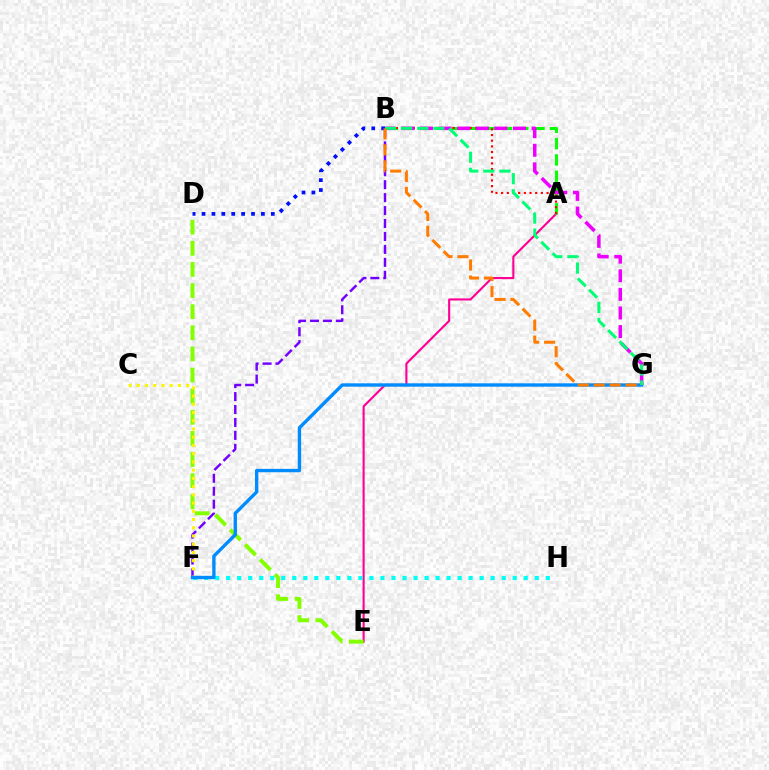{('A', 'E'): [{'color': '#ff0094', 'line_style': 'solid', 'thickness': 1.52}], ('A', 'B'): [{'color': '#08ff00', 'line_style': 'dashed', 'thickness': 2.21}, {'color': '#ff0000', 'line_style': 'dotted', 'thickness': 1.54}], ('F', 'H'): [{'color': '#00fff6', 'line_style': 'dotted', 'thickness': 2.99}], ('B', 'F'): [{'color': '#7200ff', 'line_style': 'dashed', 'thickness': 1.76}], ('D', 'E'): [{'color': '#84ff00', 'line_style': 'dashed', 'thickness': 2.87}], ('C', 'F'): [{'color': '#fcf500', 'line_style': 'dotted', 'thickness': 2.24}], ('B', 'G'): [{'color': '#ee00ff', 'line_style': 'dashed', 'thickness': 2.53}, {'color': '#00ff74', 'line_style': 'dashed', 'thickness': 2.18}, {'color': '#ff7c00', 'line_style': 'dashed', 'thickness': 2.17}], ('F', 'G'): [{'color': '#008cff', 'line_style': 'solid', 'thickness': 2.42}], ('B', 'D'): [{'color': '#0010ff', 'line_style': 'dotted', 'thickness': 2.69}]}